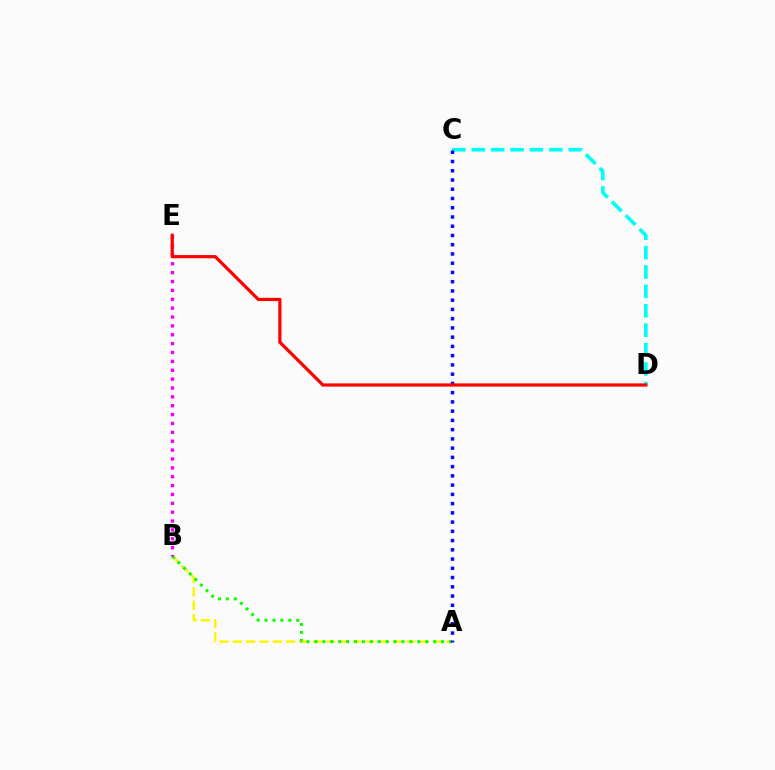{('C', 'D'): [{'color': '#00fff6', 'line_style': 'dashed', 'thickness': 2.63}], ('A', 'B'): [{'color': '#fcf500', 'line_style': 'dashed', 'thickness': 1.81}, {'color': '#08ff00', 'line_style': 'dotted', 'thickness': 2.15}], ('B', 'E'): [{'color': '#ee00ff', 'line_style': 'dotted', 'thickness': 2.41}], ('A', 'C'): [{'color': '#0010ff', 'line_style': 'dotted', 'thickness': 2.51}], ('D', 'E'): [{'color': '#ff0000', 'line_style': 'solid', 'thickness': 2.31}]}